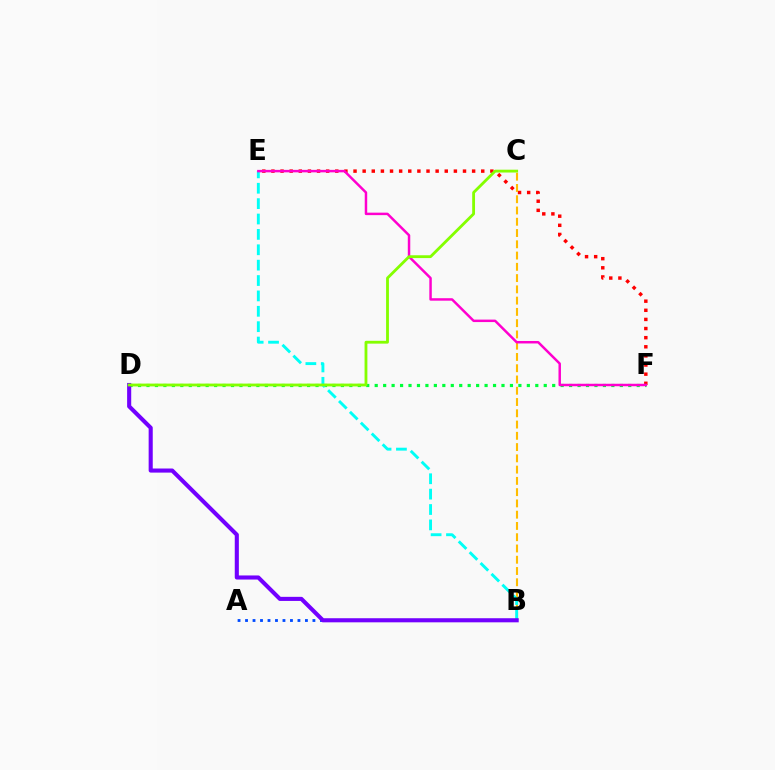{('E', 'F'): [{'color': '#ff0000', 'line_style': 'dotted', 'thickness': 2.48}, {'color': '#ff00cf', 'line_style': 'solid', 'thickness': 1.78}], ('A', 'B'): [{'color': '#004bff', 'line_style': 'dotted', 'thickness': 2.03}], ('D', 'F'): [{'color': '#00ff39', 'line_style': 'dotted', 'thickness': 2.3}], ('B', 'C'): [{'color': '#ffbd00', 'line_style': 'dashed', 'thickness': 1.53}], ('B', 'E'): [{'color': '#00fff6', 'line_style': 'dashed', 'thickness': 2.09}], ('B', 'D'): [{'color': '#7200ff', 'line_style': 'solid', 'thickness': 2.95}], ('C', 'D'): [{'color': '#84ff00', 'line_style': 'solid', 'thickness': 2.03}]}